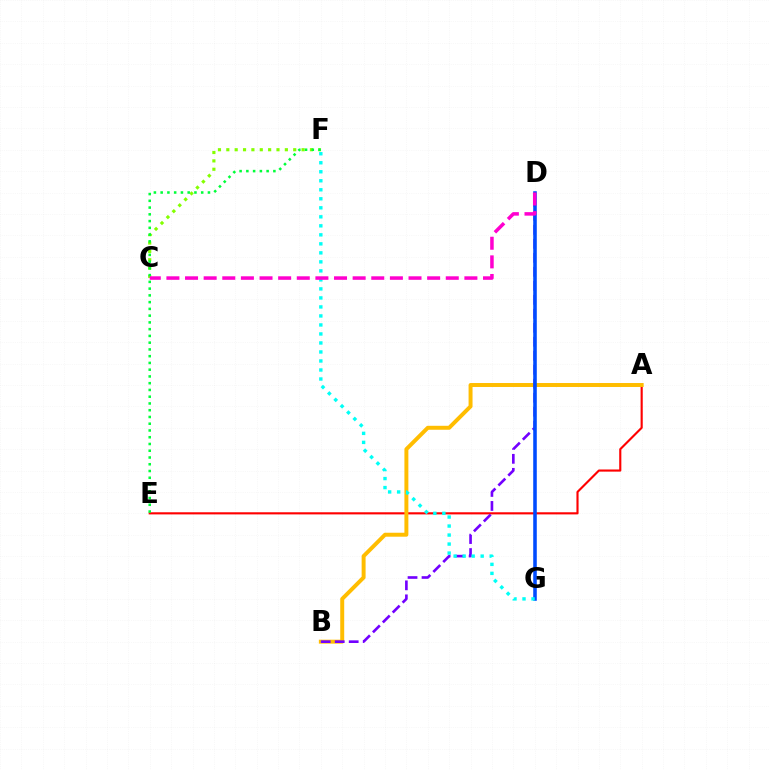{('A', 'E'): [{'color': '#ff0000', 'line_style': 'solid', 'thickness': 1.54}], ('A', 'B'): [{'color': '#ffbd00', 'line_style': 'solid', 'thickness': 2.85}], ('C', 'F'): [{'color': '#84ff00', 'line_style': 'dotted', 'thickness': 2.27}], ('B', 'D'): [{'color': '#7200ff', 'line_style': 'dashed', 'thickness': 1.9}], ('D', 'G'): [{'color': '#004bff', 'line_style': 'solid', 'thickness': 2.56}], ('F', 'G'): [{'color': '#00fff6', 'line_style': 'dotted', 'thickness': 2.45}], ('E', 'F'): [{'color': '#00ff39', 'line_style': 'dotted', 'thickness': 1.84}], ('C', 'D'): [{'color': '#ff00cf', 'line_style': 'dashed', 'thickness': 2.53}]}